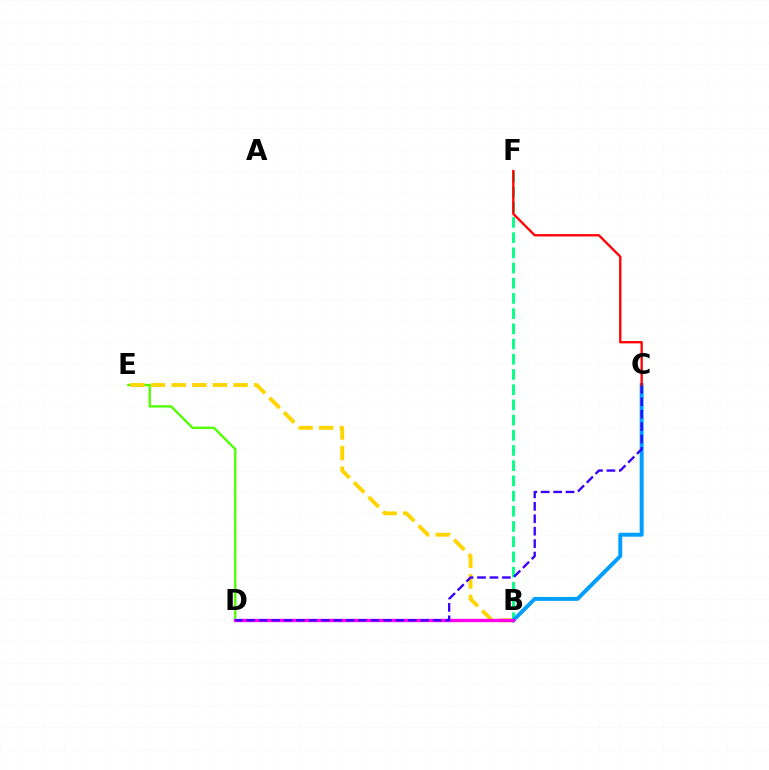{('B', 'F'): [{'color': '#00ff86', 'line_style': 'dashed', 'thickness': 2.07}], ('D', 'E'): [{'color': '#4fff00', 'line_style': 'solid', 'thickness': 1.68}], ('B', 'E'): [{'color': '#ffd500', 'line_style': 'dashed', 'thickness': 2.81}], ('B', 'C'): [{'color': '#009eff', 'line_style': 'solid', 'thickness': 2.84}], ('B', 'D'): [{'color': '#ff00ed', 'line_style': 'solid', 'thickness': 2.43}], ('C', 'D'): [{'color': '#3700ff', 'line_style': 'dashed', 'thickness': 1.69}], ('C', 'F'): [{'color': '#ff0000', 'line_style': 'solid', 'thickness': 1.67}]}